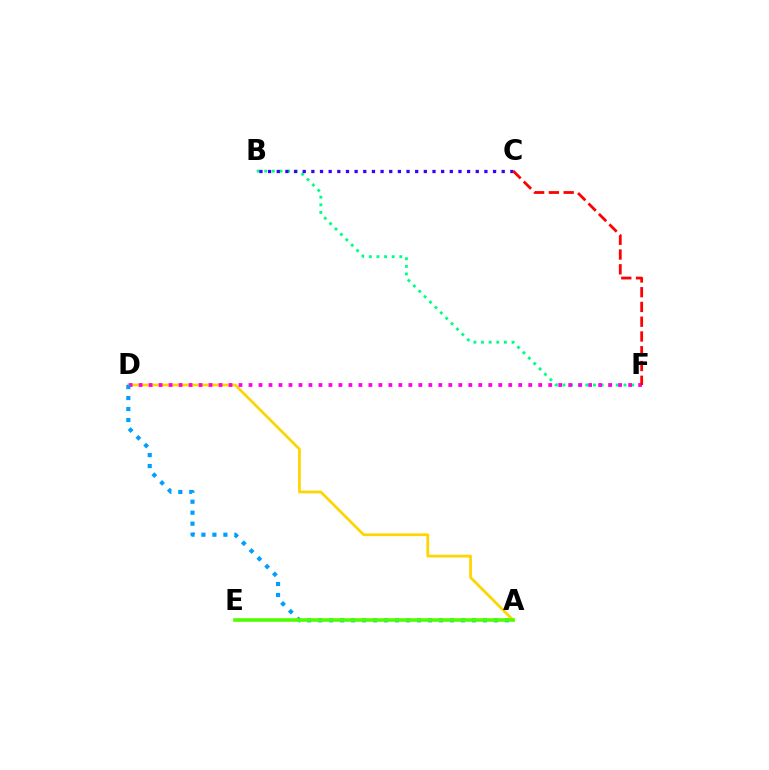{('B', 'F'): [{'color': '#00ff86', 'line_style': 'dotted', 'thickness': 2.07}], ('A', 'D'): [{'color': '#ffd500', 'line_style': 'solid', 'thickness': 1.98}, {'color': '#009eff', 'line_style': 'dotted', 'thickness': 2.98}], ('D', 'F'): [{'color': '#ff00ed', 'line_style': 'dotted', 'thickness': 2.71}], ('B', 'C'): [{'color': '#3700ff', 'line_style': 'dotted', 'thickness': 2.35}], ('A', 'E'): [{'color': '#4fff00', 'line_style': 'solid', 'thickness': 2.6}], ('C', 'F'): [{'color': '#ff0000', 'line_style': 'dashed', 'thickness': 2.01}]}